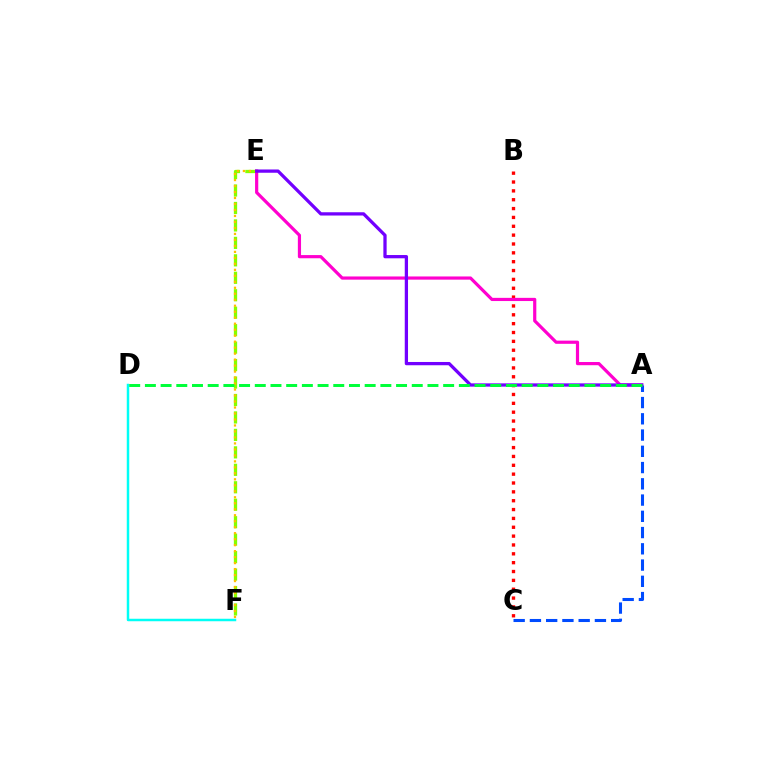{('E', 'F'): [{'color': '#84ff00', 'line_style': 'dashed', 'thickness': 2.37}, {'color': '#ffbd00', 'line_style': 'dotted', 'thickness': 1.63}], ('B', 'C'): [{'color': '#ff0000', 'line_style': 'dotted', 'thickness': 2.41}], ('D', 'F'): [{'color': '#00fff6', 'line_style': 'solid', 'thickness': 1.79}], ('A', 'E'): [{'color': '#ff00cf', 'line_style': 'solid', 'thickness': 2.3}, {'color': '#7200ff', 'line_style': 'solid', 'thickness': 2.35}], ('A', 'C'): [{'color': '#004bff', 'line_style': 'dashed', 'thickness': 2.21}], ('A', 'D'): [{'color': '#00ff39', 'line_style': 'dashed', 'thickness': 2.13}]}